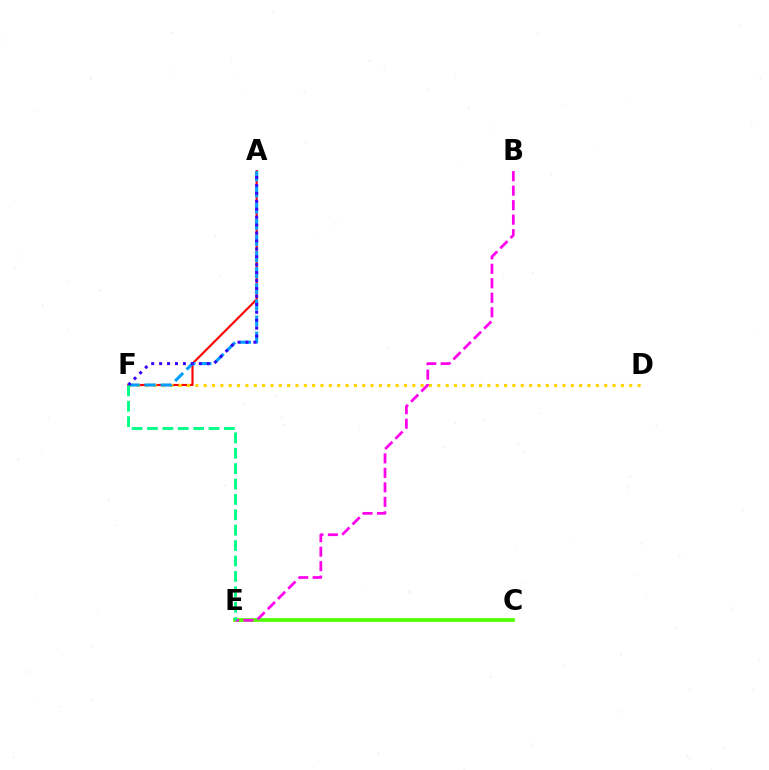{('C', 'E'): [{'color': '#4fff00', 'line_style': 'solid', 'thickness': 2.65}], ('A', 'F'): [{'color': '#ff0000', 'line_style': 'solid', 'thickness': 1.54}, {'color': '#009eff', 'line_style': 'dashed', 'thickness': 2.19}, {'color': '#3700ff', 'line_style': 'dotted', 'thickness': 2.15}], ('D', 'F'): [{'color': '#ffd500', 'line_style': 'dotted', 'thickness': 2.27}], ('B', 'E'): [{'color': '#ff00ed', 'line_style': 'dashed', 'thickness': 1.97}], ('E', 'F'): [{'color': '#00ff86', 'line_style': 'dashed', 'thickness': 2.09}]}